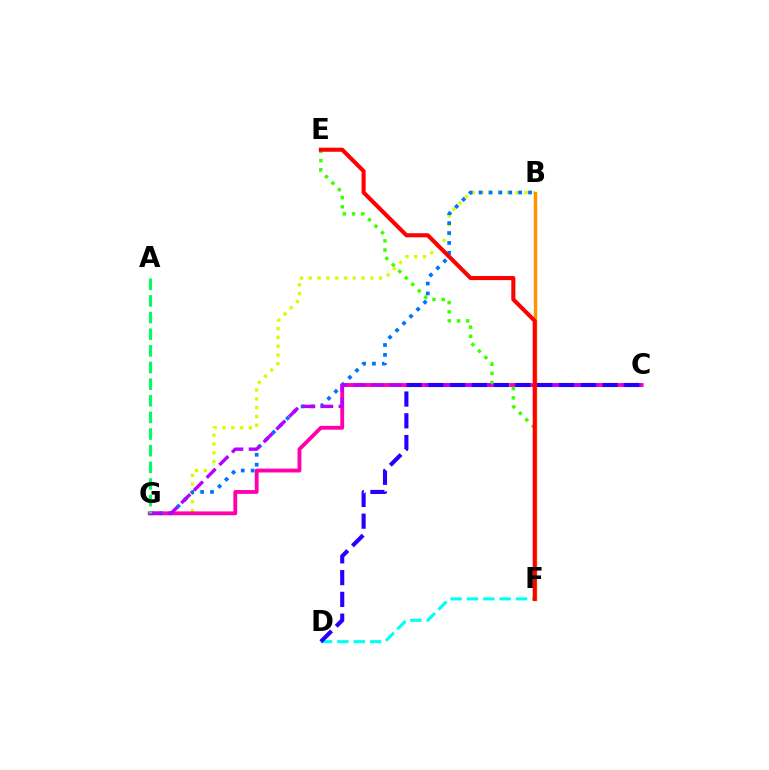{('D', 'F'): [{'color': '#00fff6', 'line_style': 'dashed', 'thickness': 2.22}], ('B', 'G'): [{'color': '#d1ff00', 'line_style': 'dotted', 'thickness': 2.39}, {'color': '#0074ff', 'line_style': 'dotted', 'thickness': 2.69}], ('C', 'G'): [{'color': '#ff00ac', 'line_style': 'solid', 'thickness': 2.76}, {'color': '#b900ff', 'line_style': 'dashed', 'thickness': 2.44}], ('B', 'F'): [{'color': '#ff9400', 'line_style': 'solid', 'thickness': 2.49}], ('E', 'F'): [{'color': '#3dff00', 'line_style': 'dotted', 'thickness': 2.49}, {'color': '#ff0000', 'line_style': 'solid', 'thickness': 2.93}], ('C', 'D'): [{'color': '#2500ff', 'line_style': 'dashed', 'thickness': 2.96}], ('A', 'G'): [{'color': '#00ff5c', 'line_style': 'dashed', 'thickness': 2.26}]}